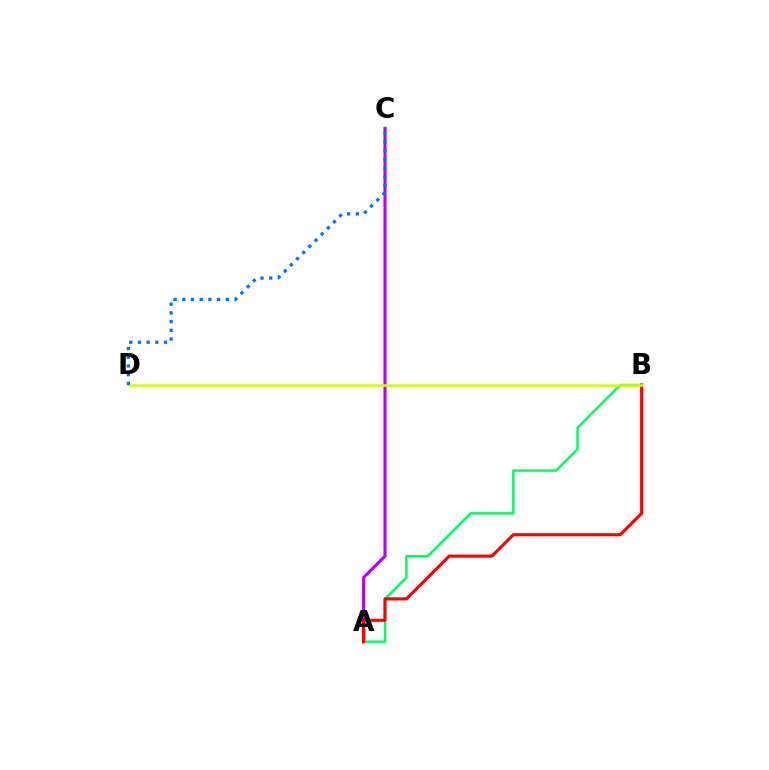{('A', 'C'): [{'color': '#b900ff', 'line_style': 'solid', 'thickness': 2.22}], ('A', 'B'): [{'color': '#00ff5c', 'line_style': 'solid', 'thickness': 1.76}, {'color': '#ff0000', 'line_style': 'solid', 'thickness': 2.25}], ('B', 'D'): [{'color': '#d1ff00', 'line_style': 'solid', 'thickness': 1.8}], ('C', 'D'): [{'color': '#0074ff', 'line_style': 'dotted', 'thickness': 2.37}]}